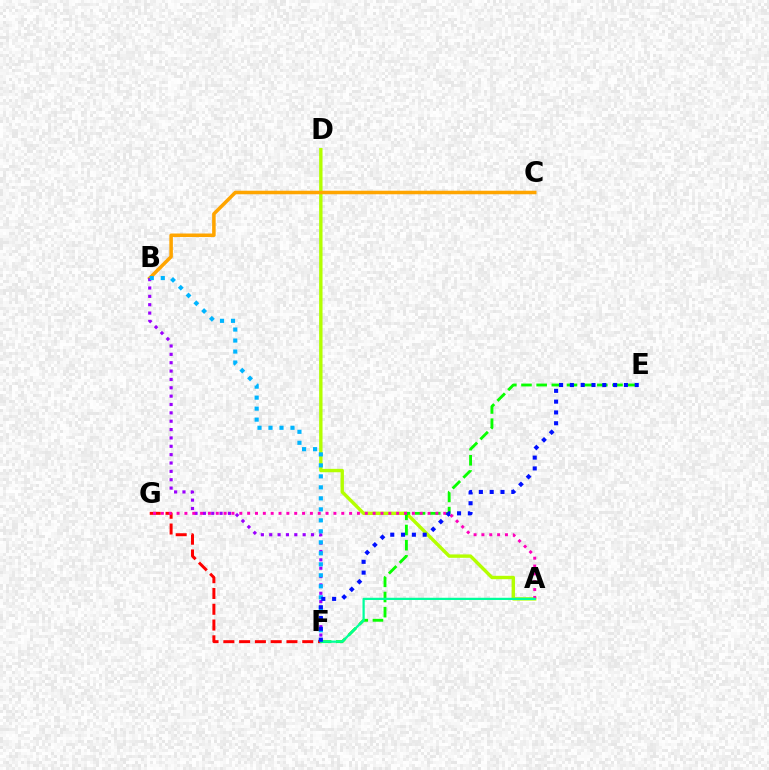{('A', 'D'): [{'color': '#b3ff00', 'line_style': 'solid', 'thickness': 2.44}], ('B', 'C'): [{'color': '#ffa500', 'line_style': 'solid', 'thickness': 2.55}], ('F', 'G'): [{'color': '#ff0000', 'line_style': 'dashed', 'thickness': 2.14}], ('B', 'F'): [{'color': '#9b00ff', 'line_style': 'dotted', 'thickness': 2.27}, {'color': '#00b5ff', 'line_style': 'dotted', 'thickness': 2.99}], ('E', 'F'): [{'color': '#08ff00', 'line_style': 'dashed', 'thickness': 2.06}, {'color': '#0010ff', 'line_style': 'dotted', 'thickness': 2.94}], ('A', 'G'): [{'color': '#ff00bd', 'line_style': 'dotted', 'thickness': 2.13}], ('A', 'F'): [{'color': '#00ff9d', 'line_style': 'solid', 'thickness': 1.61}]}